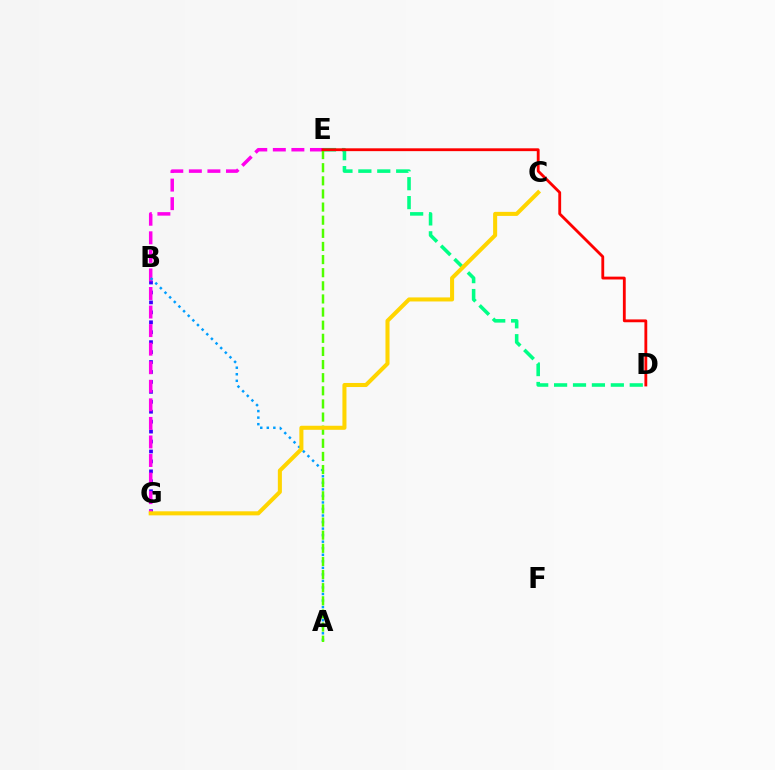{('B', 'G'): [{'color': '#3700ff', 'line_style': 'dotted', 'thickness': 2.7}], ('E', 'G'): [{'color': '#ff00ed', 'line_style': 'dashed', 'thickness': 2.52}], ('A', 'B'): [{'color': '#009eff', 'line_style': 'dotted', 'thickness': 1.78}], ('D', 'E'): [{'color': '#00ff86', 'line_style': 'dashed', 'thickness': 2.57}, {'color': '#ff0000', 'line_style': 'solid', 'thickness': 2.04}], ('A', 'E'): [{'color': '#4fff00', 'line_style': 'dashed', 'thickness': 1.78}], ('C', 'G'): [{'color': '#ffd500', 'line_style': 'solid', 'thickness': 2.92}]}